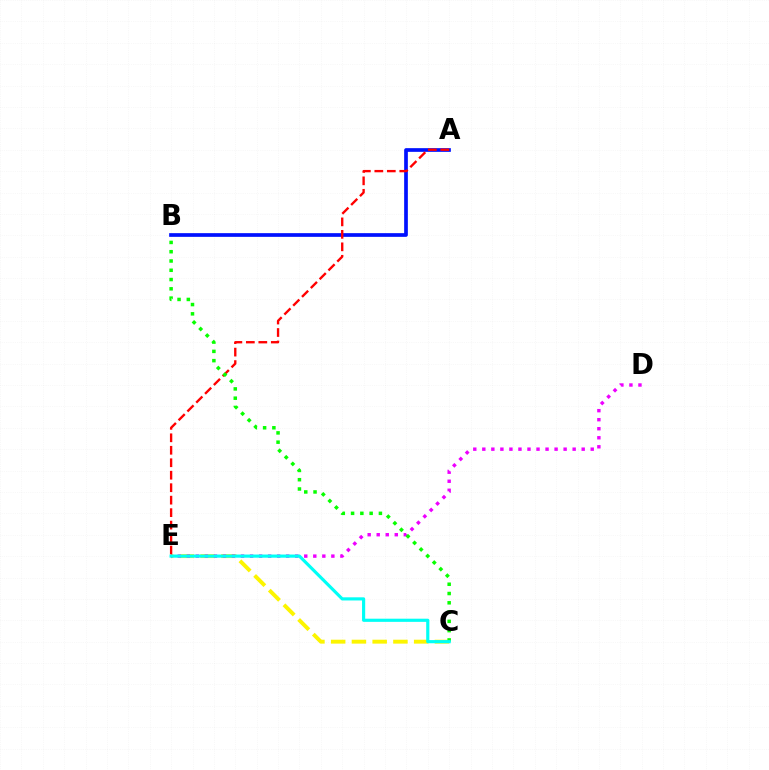{('C', 'E'): [{'color': '#fcf500', 'line_style': 'dashed', 'thickness': 2.82}, {'color': '#00fff6', 'line_style': 'solid', 'thickness': 2.27}], ('A', 'B'): [{'color': '#0010ff', 'line_style': 'solid', 'thickness': 2.66}], ('D', 'E'): [{'color': '#ee00ff', 'line_style': 'dotted', 'thickness': 2.45}], ('A', 'E'): [{'color': '#ff0000', 'line_style': 'dashed', 'thickness': 1.69}], ('B', 'C'): [{'color': '#08ff00', 'line_style': 'dotted', 'thickness': 2.52}]}